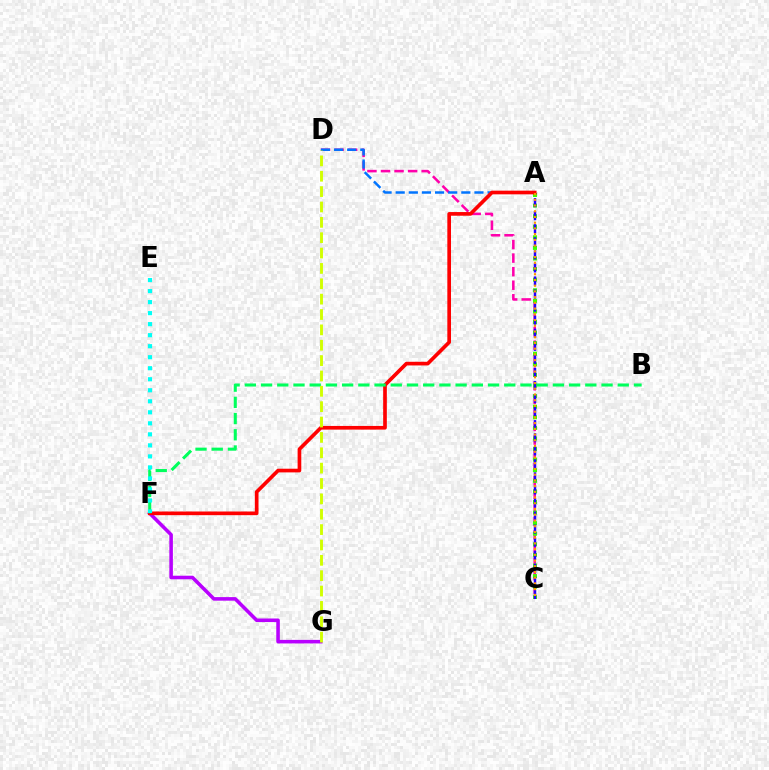{('F', 'G'): [{'color': '#b900ff', 'line_style': 'solid', 'thickness': 2.56}], ('C', 'D'): [{'color': '#ff00ac', 'line_style': 'dashed', 'thickness': 1.84}], ('A', 'D'): [{'color': '#0074ff', 'line_style': 'dashed', 'thickness': 1.78}], ('A', 'C'): [{'color': '#3dff00', 'line_style': 'dotted', 'thickness': 2.88}, {'color': '#2500ff', 'line_style': 'dashed', 'thickness': 1.77}, {'color': '#ff9400', 'line_style': 'dotted', 'thickness': 1.56}], ('A', 'F'): [{'color': '#ff0000', 'line_style': 'solid', 'thickness': 2.64}], ('B', 'F'): [{'color': '#00ff5c', 'line_style': 'dashed', 'thickness': 2.2}], ('D', 'G'): [{'color': '#d1ff00', 'line_style': 'dashed', 'thickness': 2.09}], ('E', 'F'): [{'color': '#00fff6', 'line_style': 'dotted', 'thickness': 2.99}]}